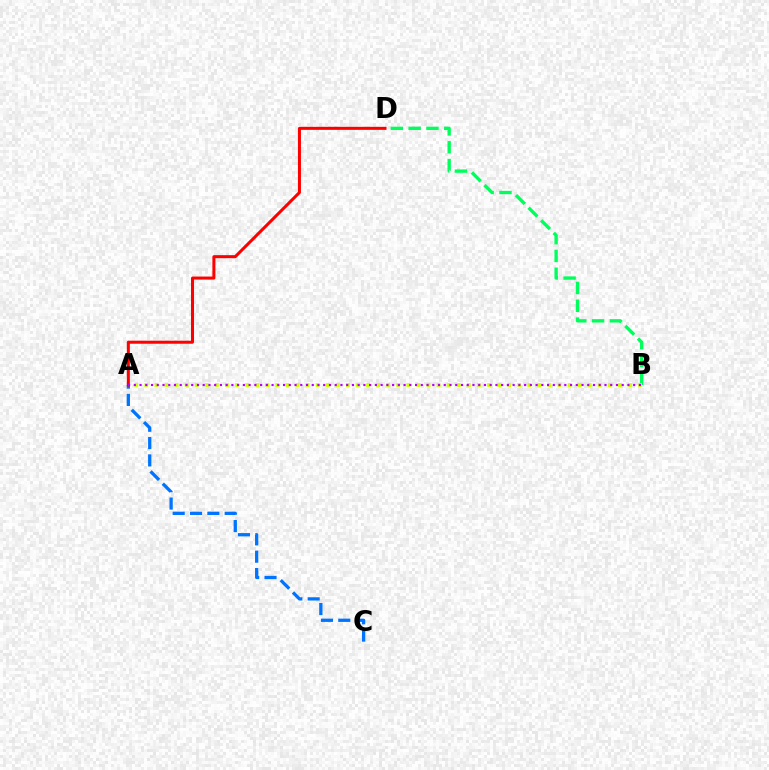{('B', 'D'): [{'color': '#00ff5c', 'line_style': 'dashed', 'thickness': 2.42}], ('A', 'B'): [{'color': '#d1ff00', 'line_style': 'dotted', 'thickness': 2.74}, {'color': '#b900ff', 'line_style': 'dotted', 'thickness': 1.56}], ('A', 'C'): [{'color': '#0074ff', 'line_style': 'dashed', 'thickness': 2.35}], ('A', 'D'): [{'color': '#ff0000', 'line_style': 'solid', 'thickness': 2.18}]}